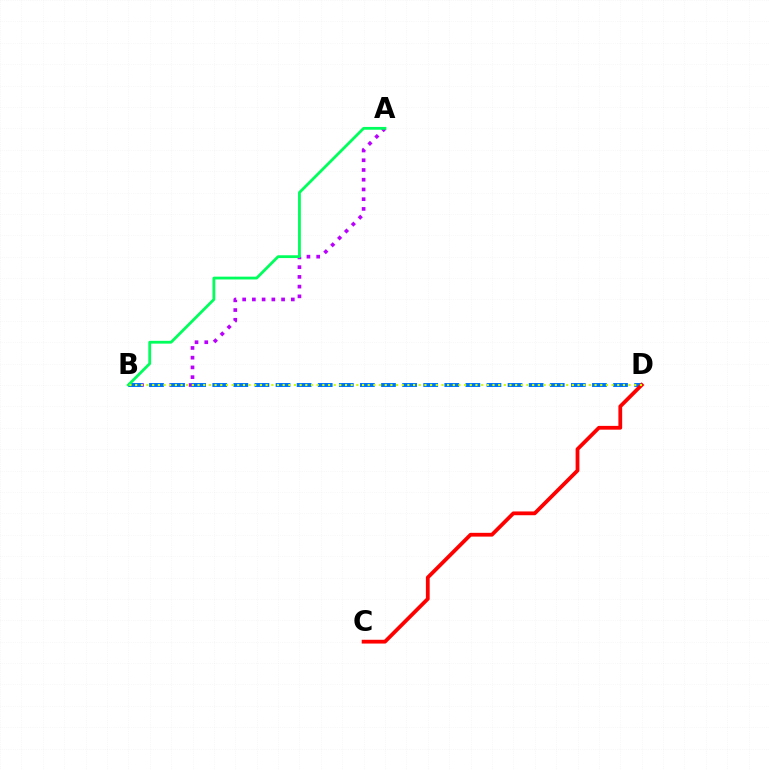{('A', 'B'): [{'color': '#b900ff', 'line_style': 'dotted', 'thickness': 2.64}, {'color': '#00ff5c', 'line_style': 'solid', 'thickness': 2.02}], ('B', 'D'): [{'color': '#0074ff', 'line_style': 'dashed', 'thickness': 2.87}, {'color': '#d1ff00', 'line_style': 'dotted', 'thickness': 1.54}], ('C', 'D'): [{'color': '#ff0000', 'line_style': 'solid', 'thickness': 2.72}]}